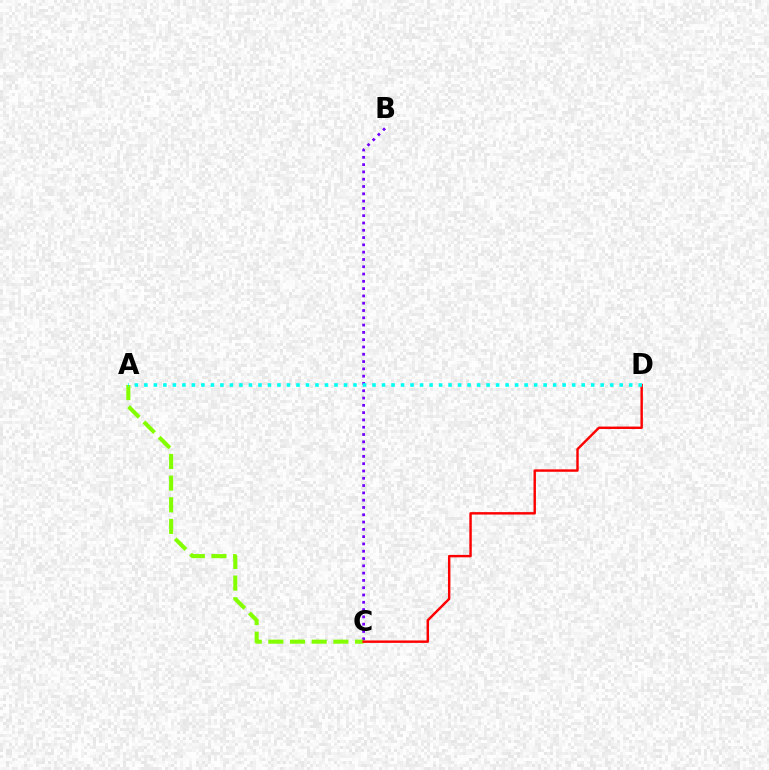{('B', 'C'): [{'color': '#7200ff', 'line_style': 'dotted', 'thickness': 1.98}], ('A', 'C'): [{'color': '#84ff00', 'line_style': 'dashed', 'thickness': 2.94}], ('C', 'D'): [{'color': '#ff0000', 'line_style': 'solid', 'thickness': 1.74}], ('A', 'D'): [{'color': '#00fff6', 'line_style': 'dotted', 'thickness': 2.58}]}